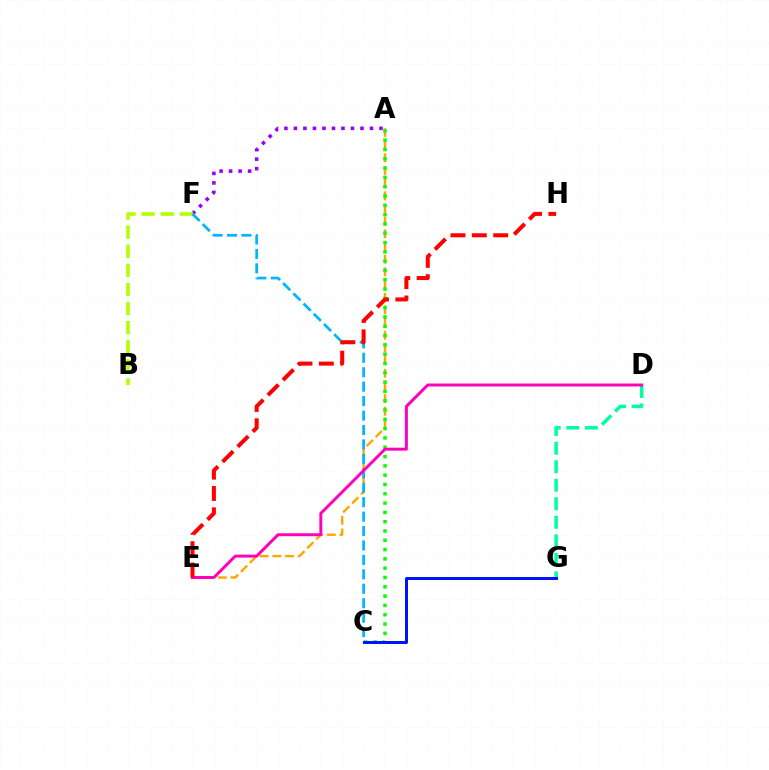{('A', 'E'): [{'color': '#ffa500', 'line_style': 'dashed', 'thickness': 1.72}], ('D', 'G'): [{'color': '#00ff9d', 'line_style': 'dashed', 'thickness': 2.52}], ('A', 'F'): [{'color': '#9b00ff', 'line_style': 'dotted', 'thickness': 2.58}], ('B', 'F'): [{'color': '#b3ff00', 'line_style': 'dashed', 'thickness': 2.6}], ('A', 'C'): [{'color': '#08ff00', 'line_style': 'dotted', 'thickness': 2.53}], ('C', 'F'): [{'color': '#00b5ff', 'line_style': 'dashed', 'thickness': 1.96}], ('D', 'E'): [{'color': '#ff00bd', 'line_style': 'solid', 'thickness': 2.13}], ('C', 'G'): [{'color': '#0010ff', 'line_style': 'solid', 'thickness': 2.13}], ('E', 'H'): [{'color': '#ff0000', 'line_style': 'dashed', 'thickness': 2.9}]}